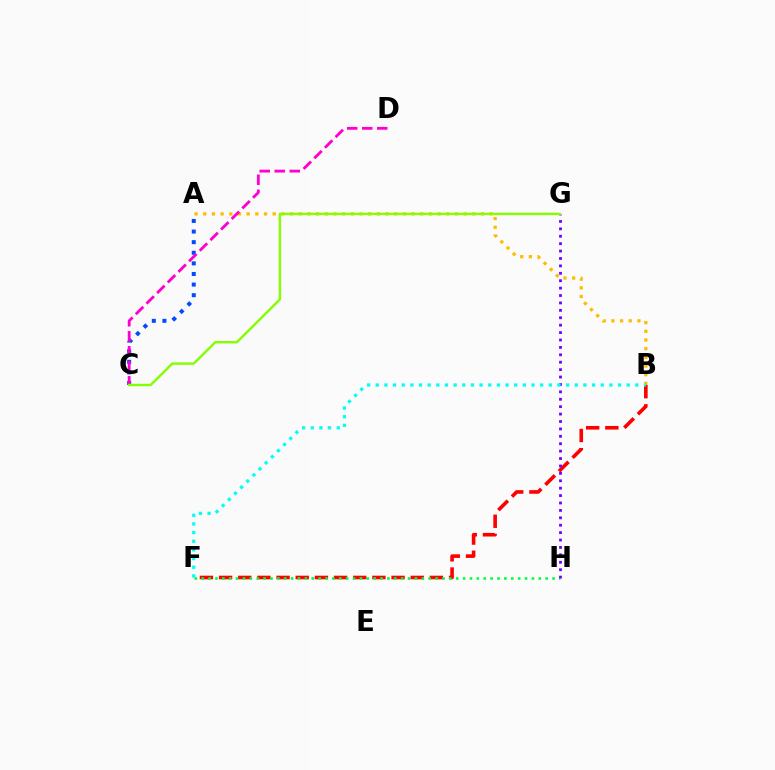{('B', 'F'): [{'color': '#ff0000', 'line_style': 'dashed', 'thickness': 2.6}, {'color': '#00fff6', 'line_style': 'dotted', 'thickness': 2.35}], ('F', 'H'): [{'color': '#00ff39', 'line_style': 'dotted', 'thickness': 1.87}], ('A', 'C'): [{'color': '#004bff', 'line_style': 'dotted', 'thickness': 2.88}], ('G', 'H'): [{'color': '#7200ff', 'line_style': 'dotted', 'thickness': 2.01}], ('A', 'B'): [{'color': '#ffbd00', 'line_style': 'dotted', 'thickness': 2.36}], ('C', 'D'): [{'color': '#ff00cf', 'line_style': 'dashed', 'thickness': 2.04}], ('C', 'G'): [{'color': '#84ff00', 'line_style': 'solid', 'thickness': 1.74}]}